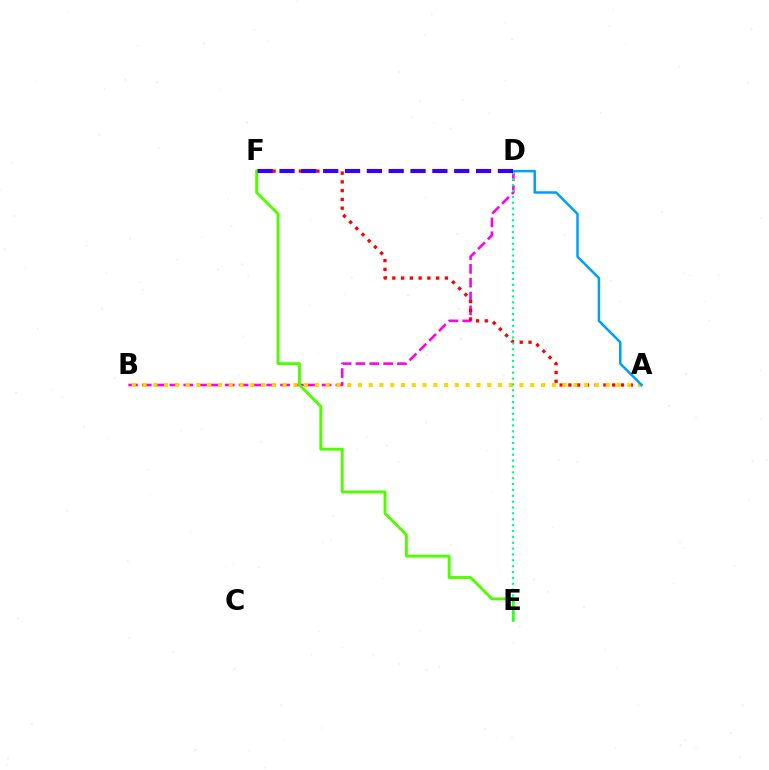{('B', 'D'): [{'color': '#ff00ed', 'line_style': 'dashed', 'thickness': 1.88}], ('A', 'F'): [{'color': '#ff0000', 'line_style': 'dotted', 'thickness': 2.38}], ('E', 'F'): [{'color': '#4fff00', 'line_style': 'solid', 'thickness': 2.09}], ('A', 'B'): [{'color': '#ffd500', 'line_style': 'dotted', 'thickness': 2.93}], ('D', 'E'): [{'color': '#00ff86', 'line_style': 'dotted', 'thickness': 1.59}], ('A', 'D'): [{'color': '#009eff', 'line_style': 'solid', 'thickness': 1.8}], ('D', 'F'): [{'color': '#3700ff', 'line_style': 'dashed', 'thickness': 2.97}]}